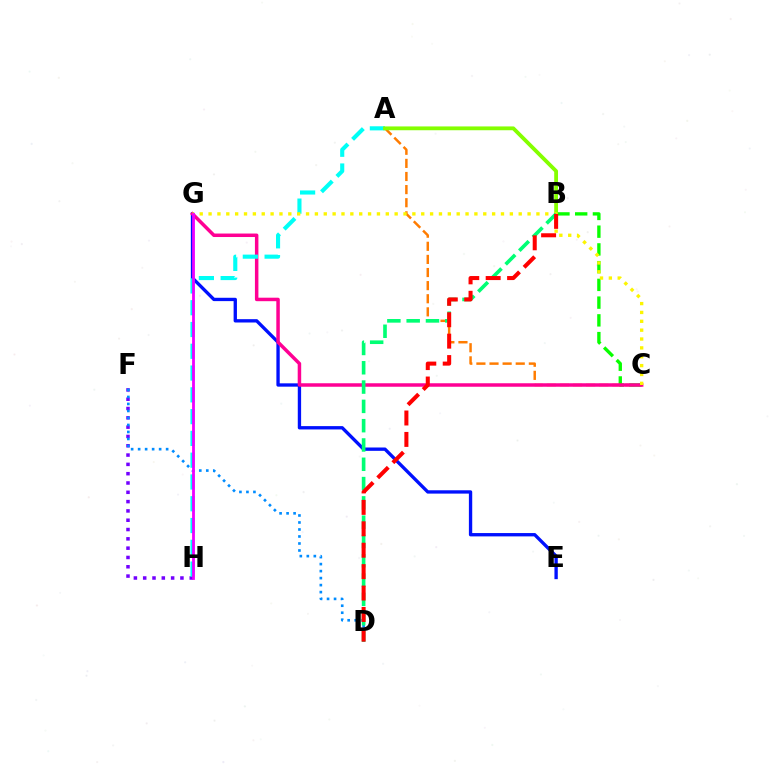{('A', 'C'): [{'color': '#ff7c00', 'line_style': 'dashed', 'thickness': 1.78}], ('F', 'H'): [{'color': '#7200ff', 'line_style': 'dotted', 'thickness': 2.53}], ('B', 'C'): [{'color': '#08ff00', 'line_style': 'dashed', 'thickness': 2.41}], ('E', 'G'): [{'color': '#0010ff', 'line_style': 'solid', 'thickness': 2.4}], ('C', 'G'): [{'color': '#ff0094', 'line_style': 'solid', 'thickness': 2.51}, {'color': '#fcf500', 'line_style': 'dotted', 'thickness': 2.41}], ('A', 'H'): [{'color': '#00fff6', 'line_style': 'dashed', 'thickness': 2.96}], ('A', 'B'): [{'color': '#84ff00', 'line_style': 'solid', 'thickness': 2.74}], ('D', 'F'): [{'color': '#008cff', 'line_style': 'dotted', 'thickness': 1.9}], ('B', 'D'): [{'color': '#00ff74', 'line_style': 'dashed', 'thickness': 2.62}, {'color': '#ff0000', 'line_style': 'dashed', 'thickness': 2.91}], ('G', 'H'): [{'color': '#ee00ff', 'line_style': 'solid', 'thickness': 2.02}]}